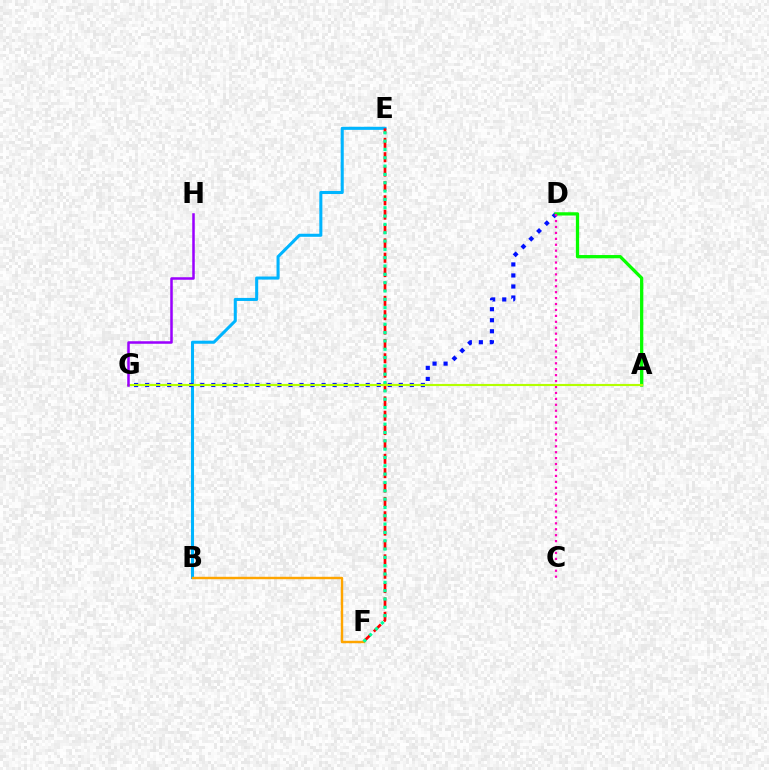{('B', 'E'): [{'color': '#00b5ff', 'line_style': 'solid', 'thickness': 2.2}], ('E', 'F'): [{'color': '#ff0000', 'line_style': 'dashed', 'thickness': 1.95}, {'color': '#00ff9d', 'line_style': 'dotted', 'thickness': 2.26}], ('D', 'G'): [{'color': '#0010ff', 'line_style': 'dotted', 'thickness': 3.0}], ('A', 'D'): [{'color': '#08ff00', 'line_style': 'solid', 'thickness': 2.35}], ('B', 'F'): [{'color': '#ffa500', 'line_style': 'solid', 'thickness': 1.74}], ('C', 'D'): [{'color': '#ff00bd', 'line_style': 'dotted', 'thickness': 1.61}], ('A', 'G'): [{'color': '#b3ff00', 'line_style': 'solid', 'thickness': 1.54}], ('G', 'H'): [{'color': '#9b00ff', 'line_style': 'solid', 'thickness': 1.82}]}